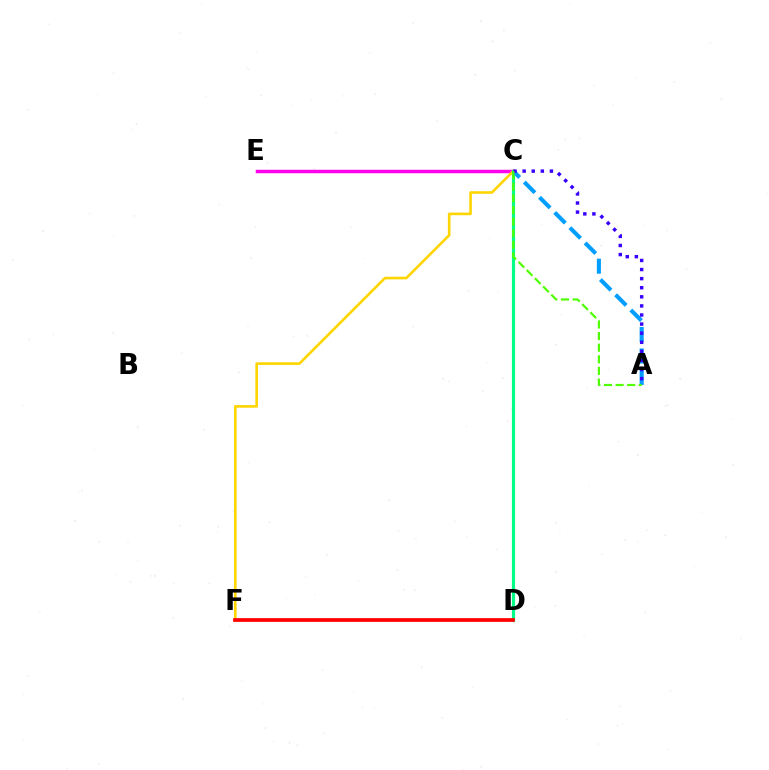{('C', 'E'): [{'color': '#ff00ed', 'line_style': 'solid', 'thickness': 2.49}], ('C', 'F'): [{'color': '#ffd500', 'line_style': 'solid', 'thickness': 1.88}], ('C', 'D'): [{'color': '#00ff86', 'line_style': 'solid', 'thickness': 2.29}], ('A', 'C'): [{'color': '#009eff', 'line_style': 'dashed', 'thickness': 2.92}, {'color': '#3700ff', 'line_style': 'dotted', 'thickness': 2.47}, {'color': '#4fff00', 'line_style': 'dashed', 'thickness': 1.58}], ('D', 'F'): [{'color': '#ff0000', 'line_style': 'solid', 'thickness': 2.68}]}